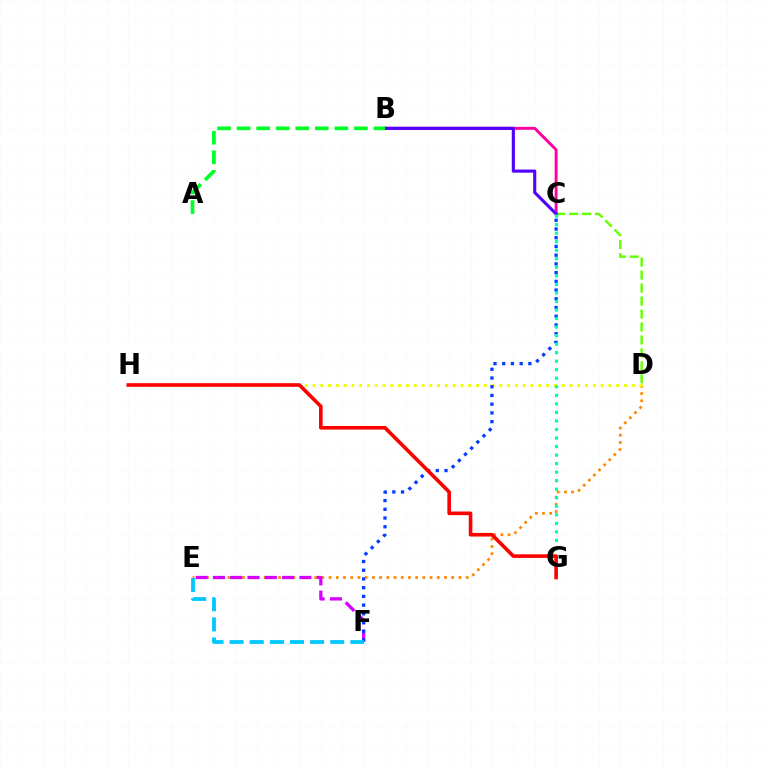{('C', 'D'): [{'color': '#66ff00', 'line_style': 'dashed', 'thickness': 1.76}], ('B', 'C'): [{'color': '#ff00a0', 'line_style': 'solid', 'thickness': 2.11}, {'color': '#4f00ff', 'line_style': 'solid', 'thickness': 2.24}], ('D', 'E'): [{'color': '#ff8800', 'line_style': 'dotted', 'thickness': 1.96}], ('D', 'H'): [{'color': '#eeff00', 'line_style': 'dotted', 'thickness': 2.12}], ('E', 'F'): [{'color': '#d600ff', 'line_style': 'dashed', 'thickness': 2.35}, {'color': '#00c7ff', 'line_style': 'dashed', 'thickness': 2.73}], ('C', 'F'): [{'color': '#003fff', 'line_style': 'dotted', 'thickness': 2.37}], ('A', 'B'): [{'color': '#00ff27', 'line_style': 'dashed', 'thickness': 2.66}], ('C', 'G'): [{'color': '#00ffaf', 'line_style': 'dotted', 'thickness': 2.32}], ('G', 'H'): [{'color': '#ff0000', 'line_style': 'solid', 'thickness': 2.6}]}